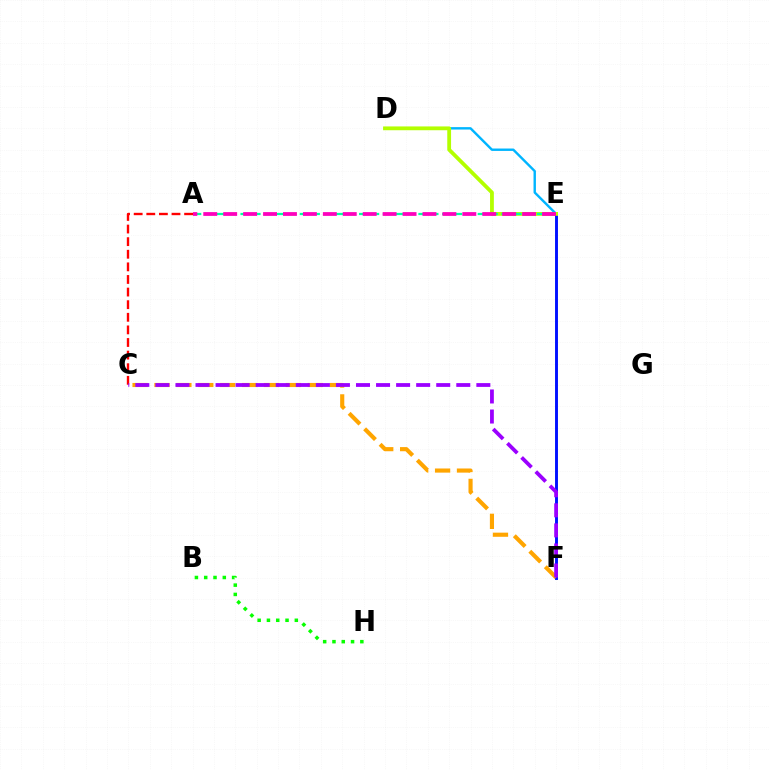{('E', 'F'): [{'color': '#0010ff', 'line_style': 'solid', 'thickness': 2.1}], ('D', 'E'): [{'color': '#00b5ff', 'line_style': 'solid', 'thickness': 1.73}, {'color': '#b3ff00', 'line_style': 'solid', 'thickness': 2.74}], ('C', 'F'): [{'color': '#ffa500', 'line_style': 'dashed', 'thickness': 2.98}, {'color': '#9b00ff', 'line_style': 'dashed', 'thickness': 2.73}], ('A', 'C'): [{'color': '#ff0000', 'line_style': 'dashed', 'thickness': 1.71}], ('B', 'H'): [{'color': '#08ff00', 'line_style': 'dotted', 'thickness': 2.53}], ('A', 'E'): [{'color': '#00ff9d', 'line_style': 'dashed', 'thickness': 1.61}, {'color': '#ff00bd', 'line_style': 'dashed', 'thickness': 2.71}]}